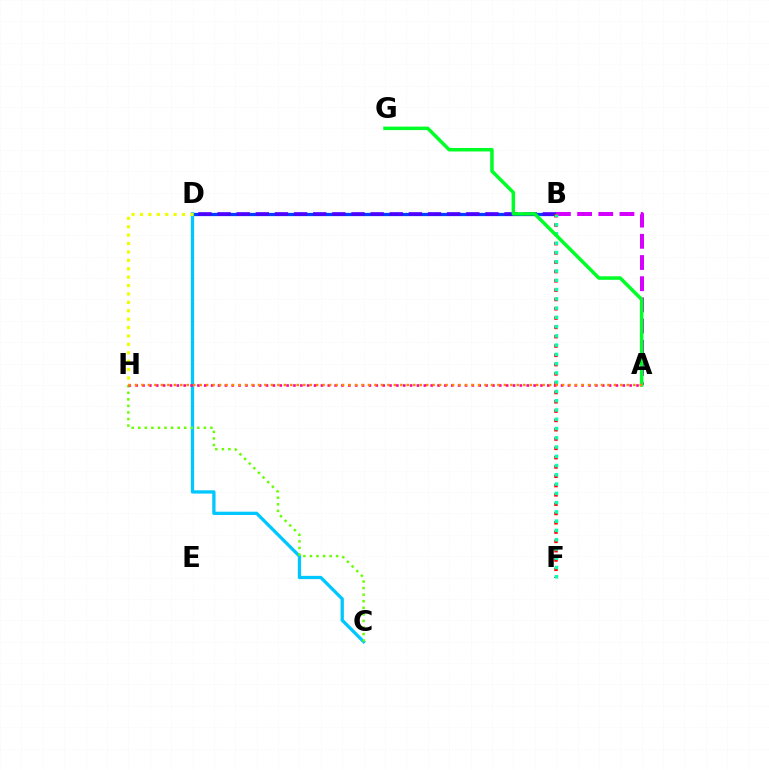{('B', 'D'): [{'color': '#003fff', 'line_style': 'solid', 'thickness': 2.35}, {'color': '#4f00ff', 'line_style': 'dashed', 'thickness': 2.6}], ('C', 'D'): [{'color': '#00c7ff', 'line_style': 'solid', 'thickness': 2.37}], ('D', 'H'): [{'color': '#eeff00', 'line_style': 'dotted', 'thickness': 2.28}], ('C', 'H'): [{'color': '#66ff00', 'line_style': 'dotted', 'thickness': 1.78}], ('A', 'B'): [{'color': '#d600ff', 'line_style': 'dashed', 'thickness': 2.88}], ('B', 'F'): [{'color': '#ff0000', 'line_style': 'dotted', 'thickness': 2.53}, {'color': '#00ffaf', 'line_style': 'dotted', 'thickness': 2.52}], ('A', 'G'): [{'color': '#00ff27', 'line_style': 'solid', 'thickness': 2.52}], ('A', 'H'): [{'color': '#ff00a0', 'line_style': 'dotted', 'thickness': 1.86}, {'color': '#ff8800', 'line_style': 'dotted', 'thickness': 1.76}]}